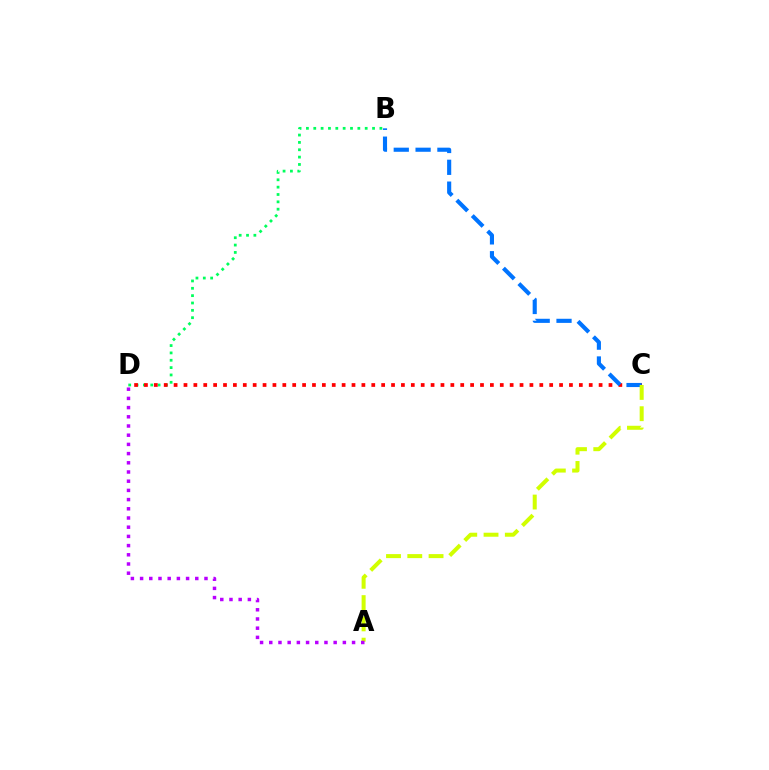{('B', 'D'): [{'color': '#00ff5c', 'line_style': 'dotted', 'thickness': 2.0}], ('C', 'D'): [{'color': '#ff0000', 'line_style': 'dotted', 'thickness': 2.69}], ('B', 'C'): [{'color': '#0074ff', 'line_style': 'dashed', 'thickness': 2.97}], ('A', 'C'): [{'color': '#d1ff00', 'line_style': 'dashed', 'thickness': 2.89}], ('A', 'D'): [{'color': '#b900ff', 'line_style': 'dotted', 'thickness': 2.5}]}